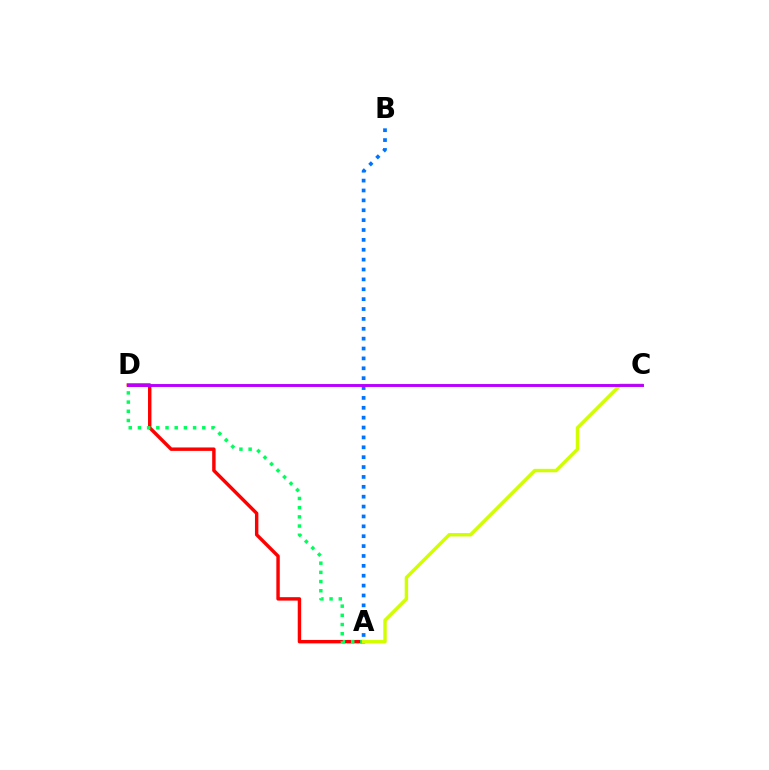{('A', 'B'): [{'color': '#0074ff', 'line_style': 'dotted', 'thickness': 2.68}], ('A', 'D'): [{'color': '#ff0000', 'line_style': 'solid', 'thickness': 2.46}, {'color': '#00ff5c', 'line_style': 'dotted', 'thickness': 2.5}], ('A', 'C'): [{'color': '#d1ff00', 'line_style': 'solid', 'thickness': 2.48}], ('C', 'D'): [{'color': '#b900ff', 'line_style': 'solid', 'thickness': 2.1}]}